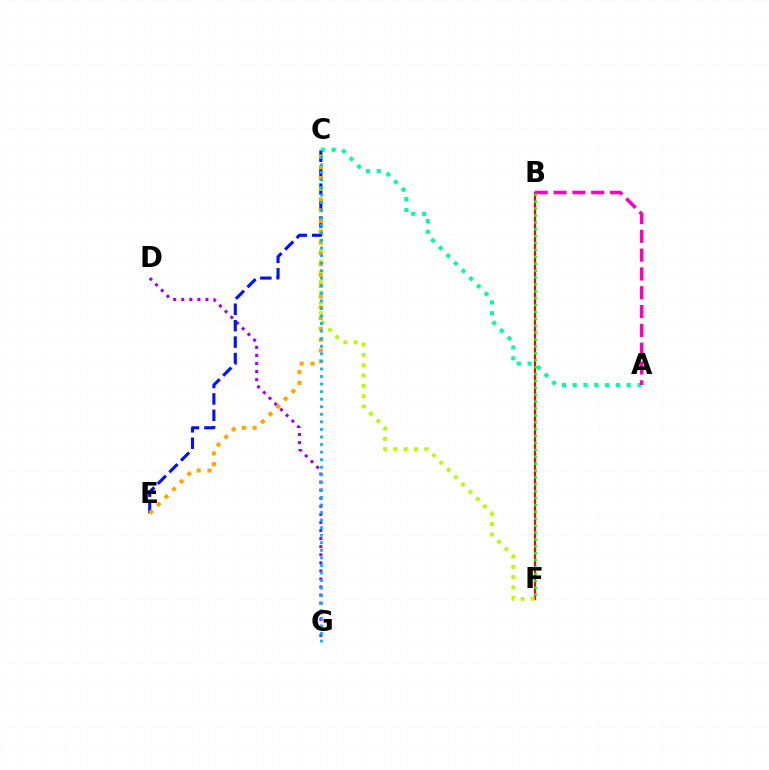{('A', 'C'): [{'color': '#00ff9d', 'line_style': 'dotted', 'thickness': 2.93}], ('D', 'G'): [{'color': '#9b00ff', 'line_style': 'dotted', 'thickness': 2.19}], ('B', 'F'): [{'color': '#ff0000', 'line_style': 'solid', 'thickness': 1.59}, {'color': '#08ff00', 'line_style': 'dotted', 'thickness': 1.87}], ('C', 'F'): [{'color': '#b3ff00', 'line_style': 'dotted', 'thickness': 2.8}], ('A', 'B'): [{'color': '#ff00bd', 'line_style': 'dashed', 'thickness': 2.56}], ('C', 'E'): [{'color': '#0010ff', 'line_style': 'dashed', 'thickness': 2.23}, {'color': '#ffa500', 'line_style': 'dotted', 'thickness': 2.93}], ('C', 'G'): [{'color': '#00b5ff', 'line_style': 'dotted', 'thickness': 2.05}]}